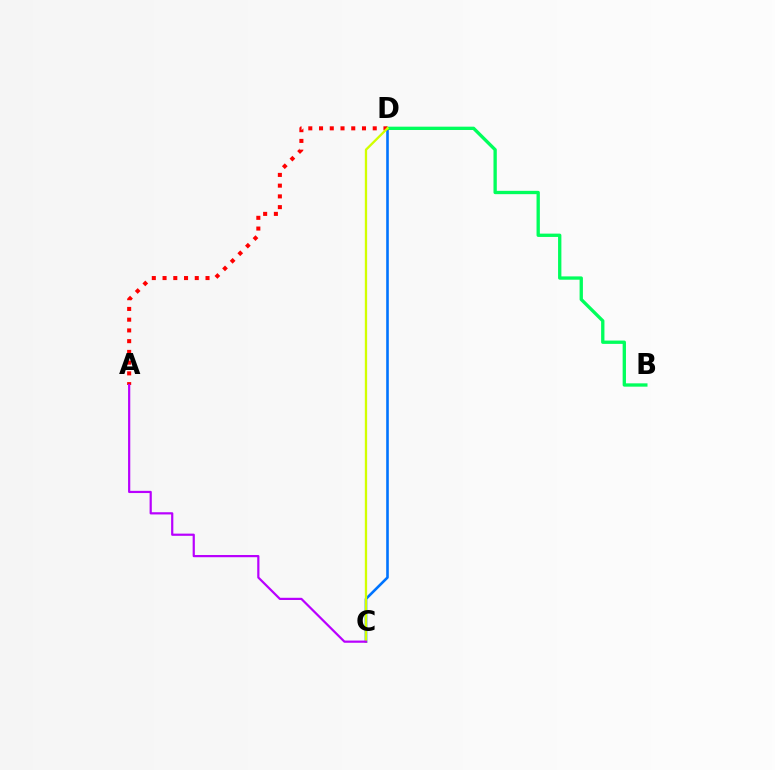{('C', 'D'): [{'color': '#0074ff', 'line_style': 'solid', 'thickness': 1.88}, {'color': '#d1ff00', 'line_style': 'solid', 'thickness': 1.66}], ('B', 'D'): [{'color': '#00ff5c', 'line_style': 'solid', 'thickness': 2.39}], ('A', 'D'): [{'color': '#ff0000', 'line_style': 'dotted', 'thickness': 2.92}], ('A', 'C'): [{'color': '#b900ff', 'line_style': 'solid', 'thickness': 1.59}]}